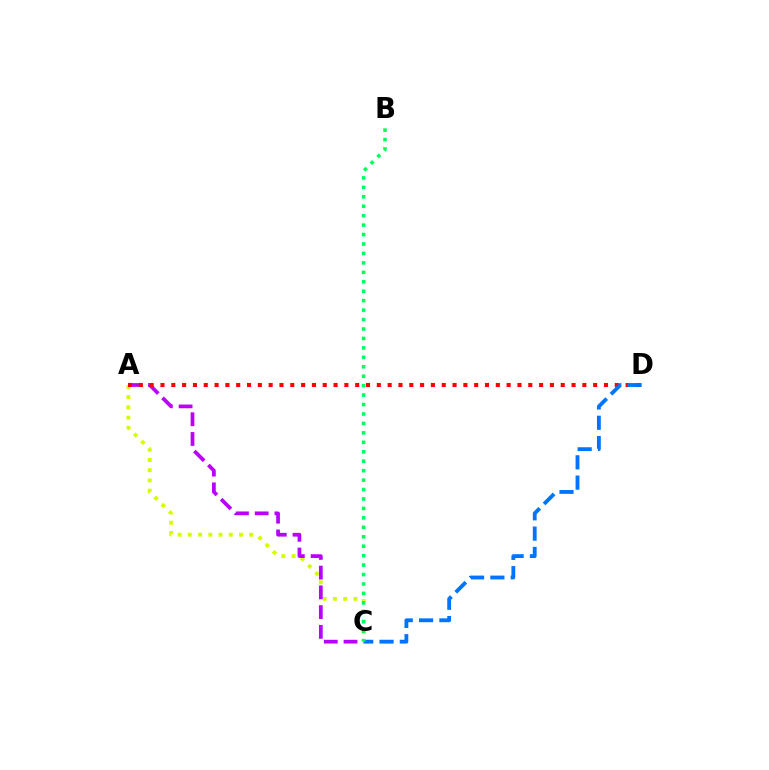{('A', 'C'): [{'color': '#d1ff00', 'line_style': 'dotted', 'thickness': 2.78}, {'color': '#b900ff', 'line_style': 'dashed', 'thickness': 2.68}], ('A', 'D'): [{'color': '#ff0000', 'line_style': 'dotted', 'thickness': 2.94}], ('C', 'D'): [{'color': '#0074ff', 'line_style': 'dashed', 'thickness': 2.76}], ('B', 'C'): [{'color': '#00ff5c', 'line_style': 'dotted', 'thickness': 2.57}]}